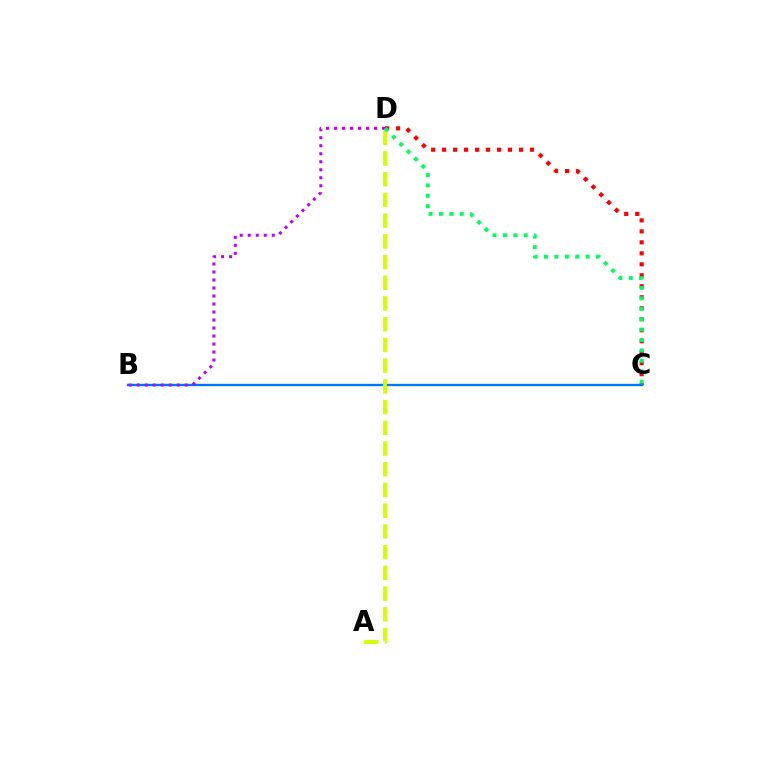{('C', 'D'): [{'color': '#ff0000', 'line_style': 'dotted', 'thickness': 2.98}, {'color': '#00ff5c', 'line_style': 'dotted', 'thickness': 2.83}], ('B', 'C'): [{'color': '#0074ff', 'line_style': 'solid', 'thickness': 1.69}], ('A', 'D'): [{'color': '#d1ff00', 'line_style': 'dashed', 'thickness': 2.81}], ('B', 'D'): [{'color': '#b900ff', 'line_style': 'dotted', 'thickness': 2.18}]}